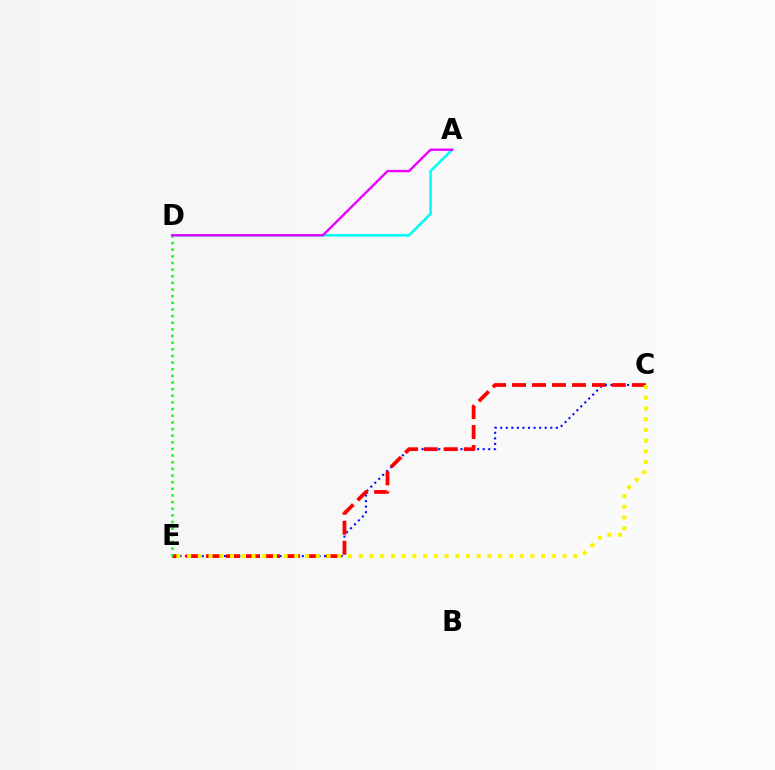{('A', 'D'): [{'color': '#00fff6', 'line_style': 'solid', 'thickness': 1.88}, {'color': '#ee00ff', 'line_style': 'solid', 'thickness': 1.71}], ('C', 'E'): [{'color': '#0010ff', 'line_style': 'dotted', 'thickness': 1.51}, {'color': '#ff0000', 'line_style': 'dashed', 'thickness': 2.71}, {'color': '#fcf500', 'line_style': 'dotted', 'thickness': 2.91}], ('D', 'E'): [{'color': '#08ff00', 'line_style': 'dotted', 'thickness': 1.8}]}